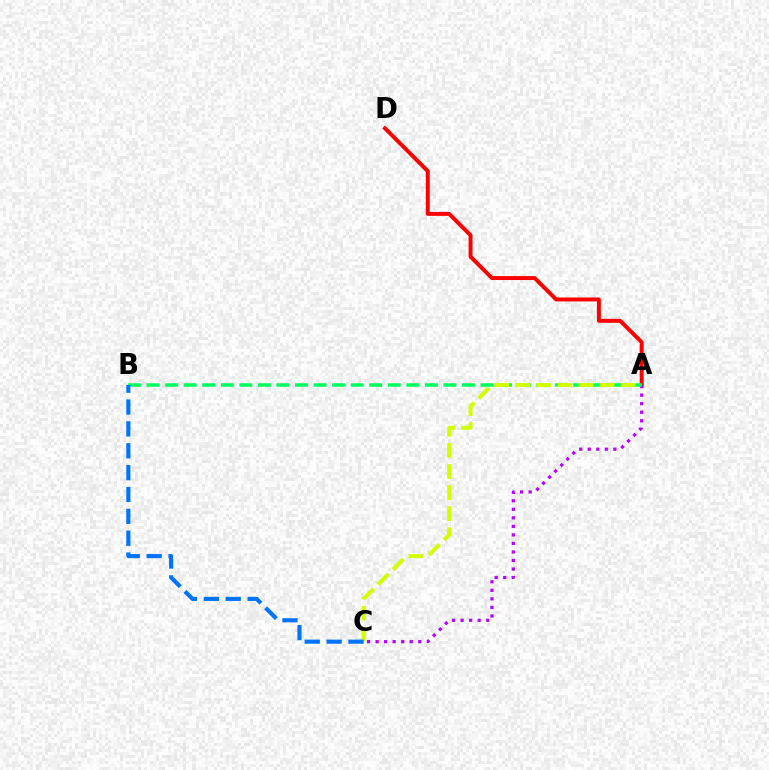{('A', 'D'): [{'color': '#ff0000', 'line_style': 'solid', 'thickness': 2.84}], ('A', 'C'): [{'color': '#b900ff', 'line_style': 'dotted', 'thickness': 2.32}, {'color': '#d1ff00', 'line_style': 'dashed', 'thickness': 2.86}], ('A', 'B'): [{'color': '#00ff5c', 'line_style': 'dashed', 'thickness': 2.52}], ('B', 'C'): [{'color': '#0074ff', 'line_style': 'dashed', 'thickness': 2.97}]}